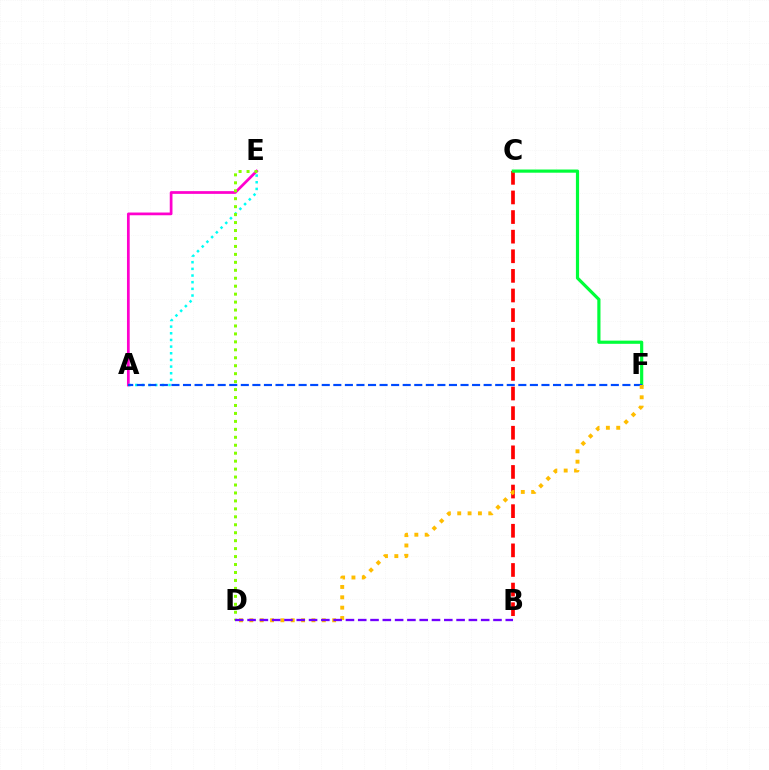{('B', 'C'): [{'color': '#ff0000', 'line_style': 'dashed', 'thickness': 2.66}], ('C', 'F'): [{'color': '#00ff39', 'line_style': 'solid', 'thickness': 2.29}], ('A', 'E'): [{'color': '#ff00cf', 'line_style': 'solid', 'thickness': 1.97}, {'color': '#00fff6', 'line_style': 'dotted', 'thickness': 1.81}], ('D', 'E'): [{'color': '#84ff00', 'line_style': 'dotted', 'thickness': 2.16}], ('A', 'F'): [{'color': '#004bff', 'line_style': 'dashed', 'thickness': 1.57}], ('D', 'F'): [{'color': '#ffbd00', 'line_style': 'dotted', 'thickness': 2.81}], ('B', 'D'): [{'color': '#7200ff', 'line_style': 'dashed', 'thickness': 1.67}]}